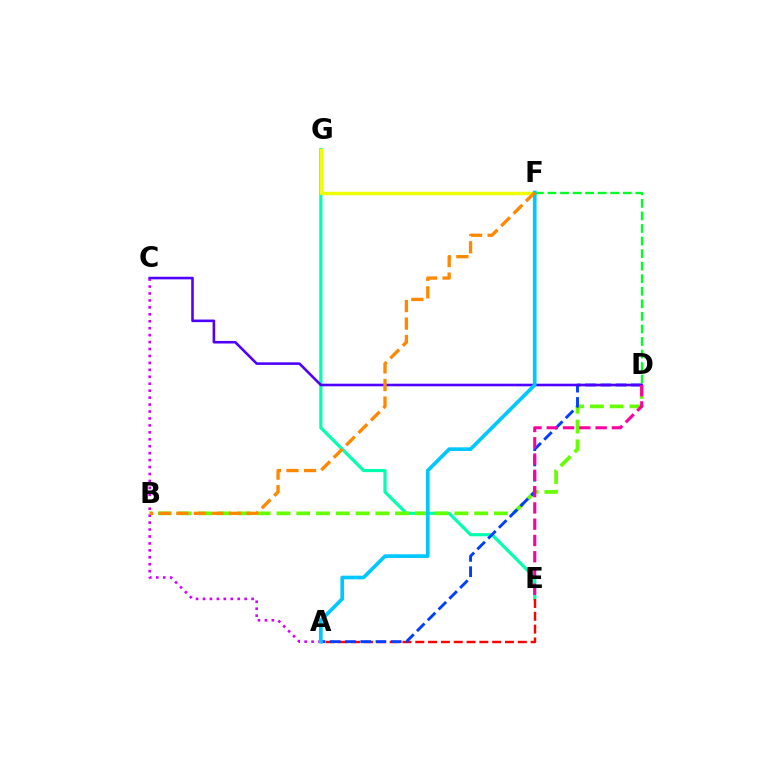{('E', 'G'): [{'color': '#00ffaf', 'line_style': 'solid', 'thickness': 2.28}], ('B', 'D'): [{'color': '#66ff00', 'line_style': 'dashed', 'thickness': 2.69}], ('F', 'G'): [{'color': '#eeff00', 'line_style': 'solid', 'thickness': 2.48}], ('A', 'E'): [{'color': '#ff0000', 'line_style': 'dashed', 'thickness': 1.74}], ('A', 'D'): [{'color': '#003fff', 'line_style': 'dashed', 'thickness': 2.07}], ('A', 'C'): [{'color': '#d600ff', 'line_style': 'dotted', 'thickness': 1.89}], ('D', 'F'): [{'color': '#00ff27', 'line_style': 'dashed', 'thickness': 1.71}], ('C', 'D'): [{'color': '#4f00ff', 'line_style': 'solid', 'thickness': 1.86}], ('D', 'E'): [{'color': '#ff00a0', 'line_style': 'dashed', 'thickness': 2.21}], ('A', 'F'): [{'color': '#00c7ff', 'line_style': 'solid', 'thickness': 2.66}], ('B', 'F'): [{'color': '#ff8800', 'line_style': 'dashed', 'thickness': 2.39}]}